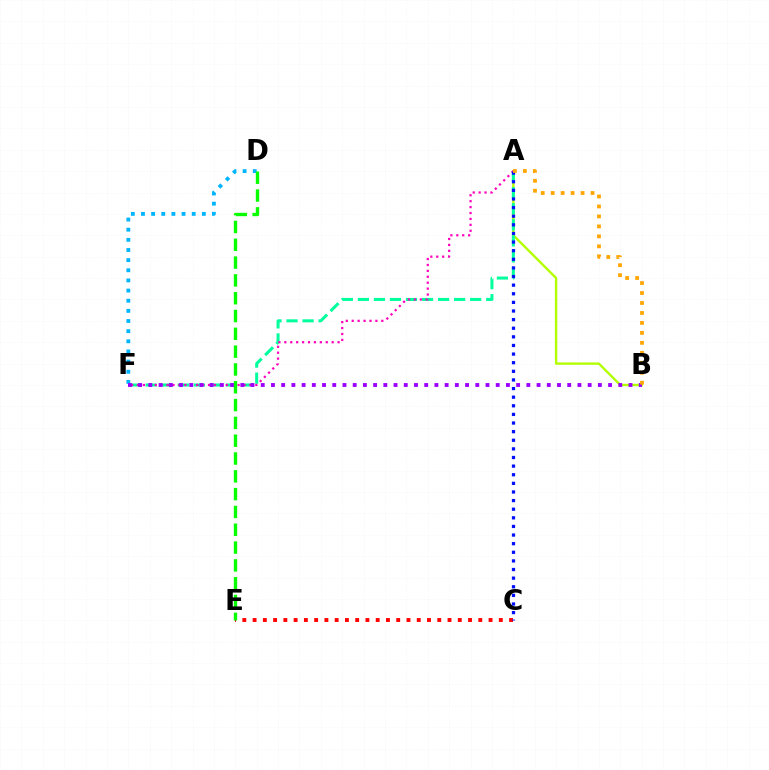{('A', 'B'): [{'color': '#b3ff00', 'line_style': 'solid', 'thickness': 1.71}, {'color': '#ffa500', 'line_style': 'dotted', 'thickness': 2.71}], ('A', 'F'): [{'color': '#00ff9d', 'line_style': 'dashed', 'thickness': 2.18}, {'color': '#ff00bd', 'line_style': 'dotted', 'thickness': 1.61}], ('C', 'E'): [{'color': '#ff0000', 'line_style': 'dotted', 'thickness': 2.79}], ('A', 'C'): [{'color': '#0010ff', 'line_style': 'dotted', 'thickness': 2.34}], ('D', 'F'): [{'color': '#00b5ff', 'line_style': 'dotted', 'thickness': 2.76}], ('B', 'F'): [{'color': '#9b00ff', 'line_style': 'dotted', 'thickness': 2.78}], ('D', 'E'): [{'color': '#08ff00', 'line_style': 'dashed', 'thickness': 2.42}]}